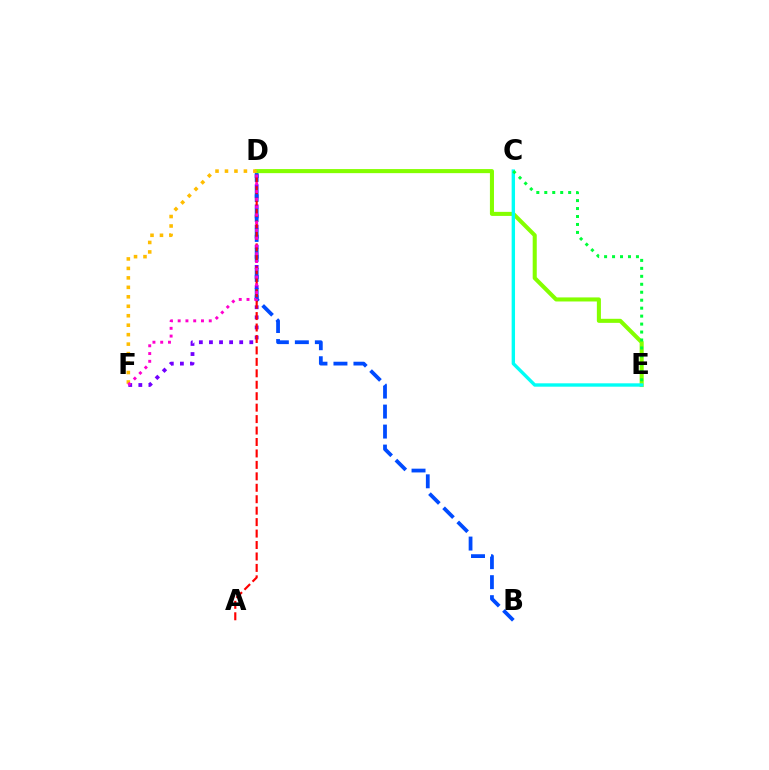{('D', 'F'): [{'color': '#7200ff', 'line_style': 'dotted', 'thickness': 2.74}, {'color': '#ffbd00', 'line_style': 'dotted', 'thickness': 2.57}, {'color': '#ff00cf', 'line_style': 'dotted', 'thickness': 2.11}], ('B', 'D'): [{'color': '#004bff', 'line_style': 'dashed', 'thickness': 2.72}], ('D', 'E'): [{'color': '#84ff00', 'line_style': 'solid', 'thickness': 2.92}], ('A', 'D'): [{'color': '#ff0000', 'line_style': 'dashed', 'thickness': 1.56}], ('C', 'E'): [{'color': '#00fff6', 'line_style': 'solid', 'thickness': 2.43}, {'color': '#00ff39', 'line_style': 'dotted', 'thickness': 2.16}]}